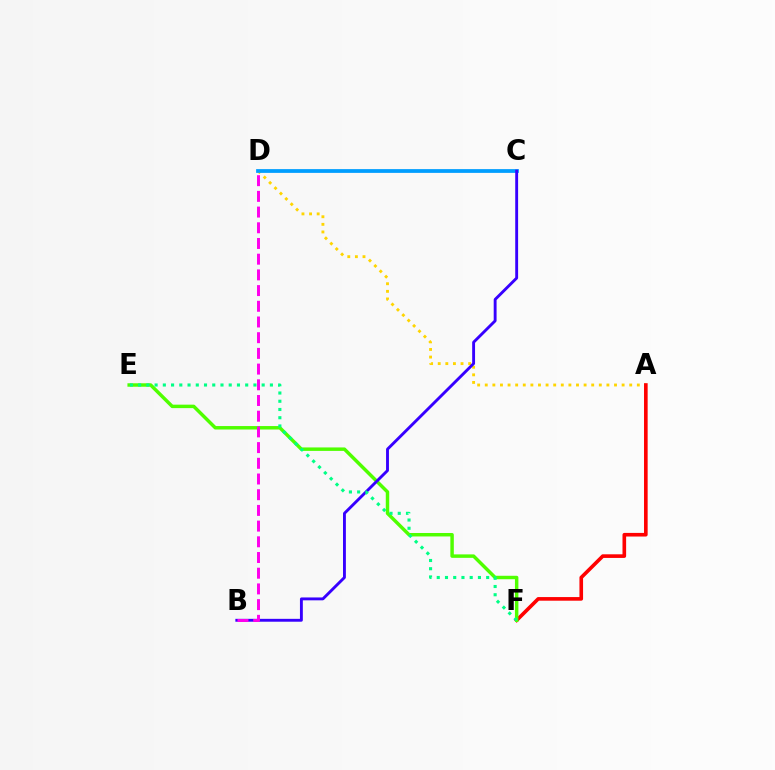{('A', 'D'): [{'color': '#ffd500', 'line_style': 'dotted', 'thickness': 2.07}], ('C', 'D'): [{'color': '#009eff', 'line_style': 'solid', 'thickness': 2.71}], ('A', 'F'): [{'color': '#ff0000', 'line_style': 'solid', 'thickness': 2.61}], ('E', 'F'): [{'color': '#4fff00', 'line_style': 'solid', 'thickness': 2.49}, {'color': '#00ff86', 'line_style': 'dotted', 'thickness': 2.24}], ('B', 'C'): [{'color': '#3700ff', 'line_style': 'solid', 'thickness': 2.07}], ('B', 'D'): [{'color': '#ff00ed', 'line_style': 'dashed', 'thickness': 2.13}]}